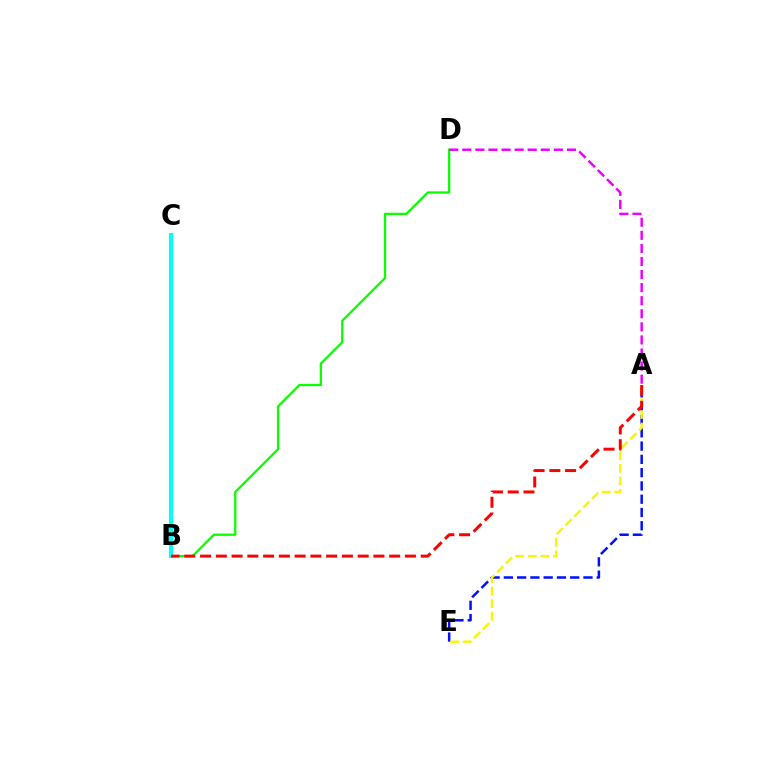{('B', 'D'): [{'color': '#08ff00', 'line_style': 'solid', 'thickness': 1.64}], ('B', 'C'): [{'color': '#00fff6', 'line_style': 'solid', 'thickness': 2.97}], ('A', 'E'): [{'color': '#0010ff', 'line_style': 'dashed', 'thickness': 1.8}, {'color': '#fcf500', 'line_style': 'dashed', 'thickness': 1.71}], ('A', 'B'): [{'color': '#ff0000', 'line_style': 'dashed', 'thickness': 2.14}], ('A', 'D'): [{'color': '#ee00ff', 'line_style': 'dashed', 'thickness': 1.78}]}